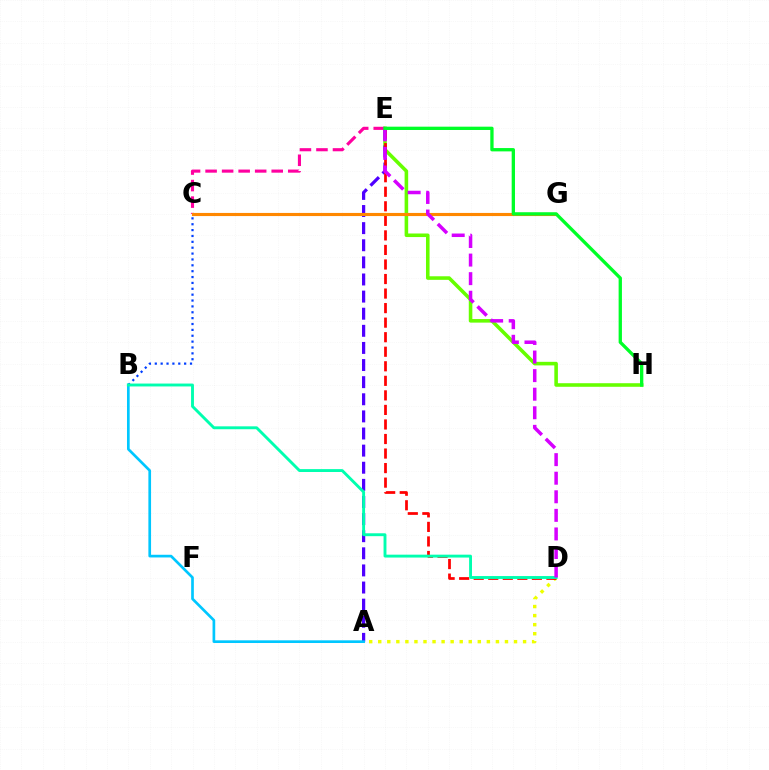{('E', 'H'): [{'color': '#66ff00', 'line_style': 'solid', 'thickness': 2.57}, {'color': '#00ff27', 'line_style': 'solid', 'thickness': 2.38}], ('A', 'E'): [{'color': '#4f00ff', 'line_style': 'dashed', 'thickness': 2.32}], ('B', 'C'): [{'color': '#003fff', 'line_style': 'dotted', 'thickness': 1.59}], ('A', 'D'): [{'color': '#eeff00', 'line_style': 'dotted', 'thickness': 2.46}], ('D', 'E'): [{'color': '#ff0000', 'line_style': 'dashed', 'thickness': 1.98}, {'color': '#d600ff', 'line_style': 'dashed', 'thickness': 2.52}], ('A', 'B'): [{'color': '#00c7ff', 'line_style': 'solid', 'thickness': 1.93}], ('B', 'D'): [{'color': '#00ffaf', 'line_style': 'solid', 'thickness': 2.08}], ('C', 'E'): [{'color': '#ff00a0', 'line_style': 'dashed', 'thickness': 2.25}], ('C', 'G'): [{'color': '#ff8800', 'line_style': 'solid', 'thickness': 2.25}]}